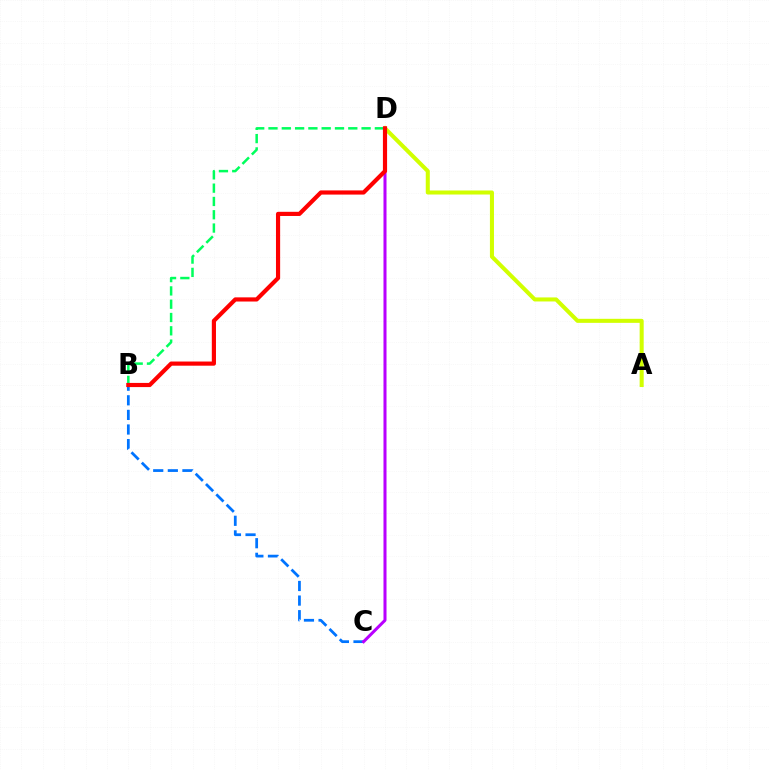{('B', 'C'): [{'color': '#0074ff', 'line_style': 'dashed', 'thickness': 1.98}], ('C', 'D'): [{'color': '#b900ff', 'line_style': 'solid', 'thickness': 2.18}], ('A', 'D'): [{'color': '#d1ff00', 'line_style': 'solid', 'thickness': 2.91}], ('B', 'D'): [{'color': '#00ff5c', 'line_style': 'dashed', 'thickness': 1.81}, {'color': '#ff0000', 'line_style': 'solid', 'thickness': 3.0}]}